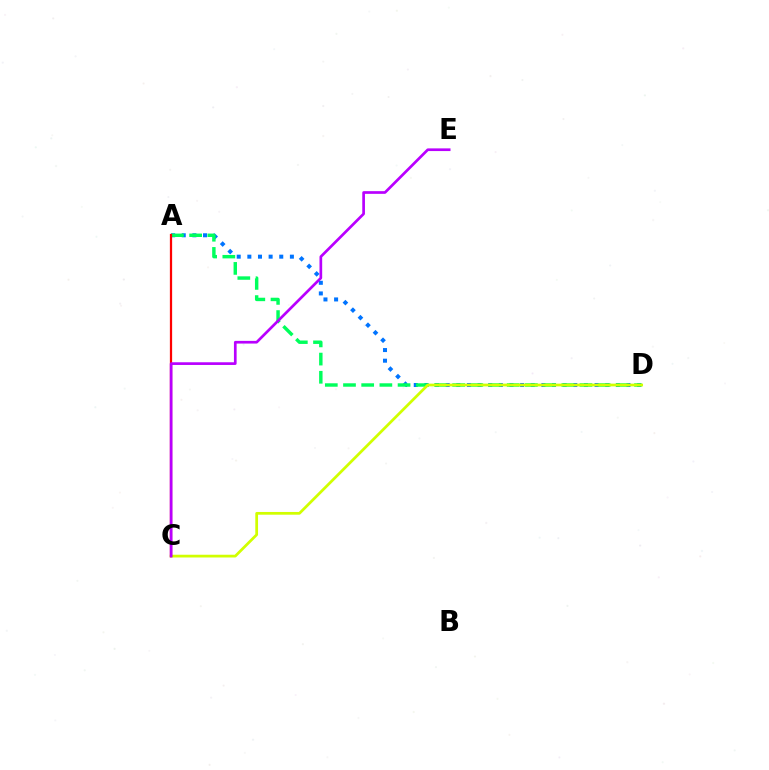{('A', 'D'): [{'color': '#0074ff', 'line_style': 'dotted', 'thickness': 2.89}, {'color': '#00ff5c', 'line_style': 'dashed', 'thickness': 2.47}], ('C', 'D'): [{'color': '#d1ff00', 'line_style': 'solid', 'thickness': 1.98}], ('A', 'C'): [{'color': '#ff0000', 'line_style': 'solid', 'thickness': 1.62}], ('C', 'E'): [{'color': '#b900ff', 'line_style': 'solid', 'thickness': 1.94}]}